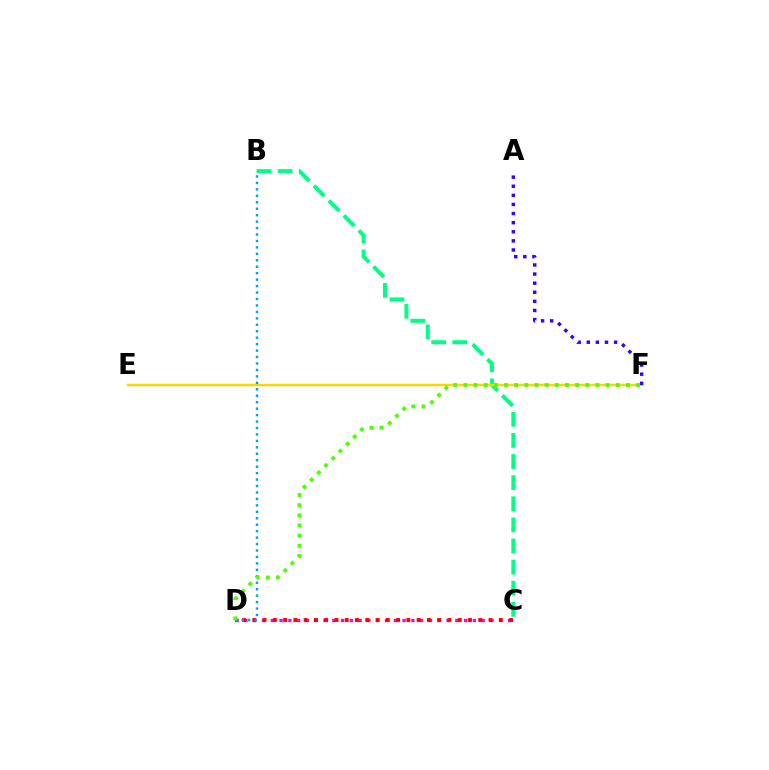{('B', 'C'): [{'color': '#00ff86', 'line_style': 'dashed', 'thickness': 2.87}], ('C', 'D'): [{'color': '#ff00ed', 'line_style': 'dotted', 'thickness': 2.39}, {'color': '#ff0000', 'line_style': 'dotted', 'thickness': 2.79}], ('E', 'F'): [{'color': '#ffd500', 'line_style': 'solid', 'thickness': 1.8}], ('B', 'D'): [{'color': '#009eff', 'line_style': 'dotted', 'thickness': 1.75}], ('A', 'F'): [{'color': '#3700ff', 'line_style': 'dotted', 'thickness': 2.47}], ('D', 'F'): [{'color': '#4fff00', 'line_style': 'dotted', 'thickness': 2.76}]}